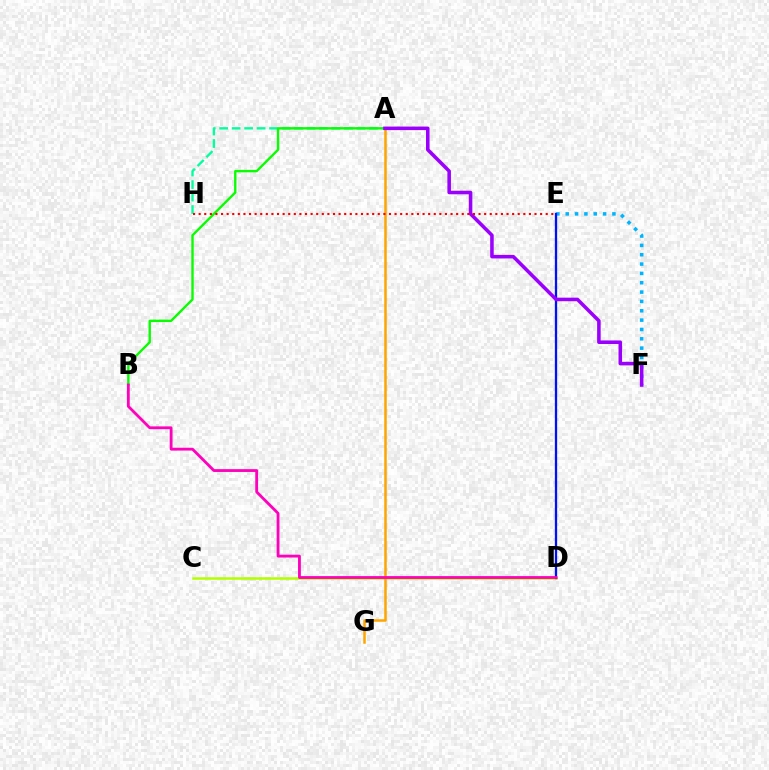{('E', 'F'): [{'color': '#00b5ff', 'line_style': 'dotted', 'thickness': 2.54}], ('A', 'H'): [{'color': '#00ff9d', 'line_style': 'dashed', 'thickness': 1.7}], ('A', 'B'): [{'color': '#08ff00', 'line_style': 'solid', 'thickness': 1.71}], ('C', 'D'): [{'color': '#b3ff00', 'line_style': 'solid', 'thickness': 1.81}], ('A', 'G'): [{'color': '#ffa500', 'line_style': 'solid', 'thickness': 1.81}], ('D', 'E'): [{'color': '#0010ff', 'line_style': 'solid', 'thickness': 1.65}], ('B', 'D'): [{'color': '#ff00bd', 'line_style': 'solid', 'thickness': 2.03}], ('A', 'F'): [{'color': '#9b00ff', 'line_style': 'solid', 'thickness': 2.56}], ('E', 'H'): [{'color': '#ff0000', 'line_style': 'dotted', 'thickness': 1.52}]}